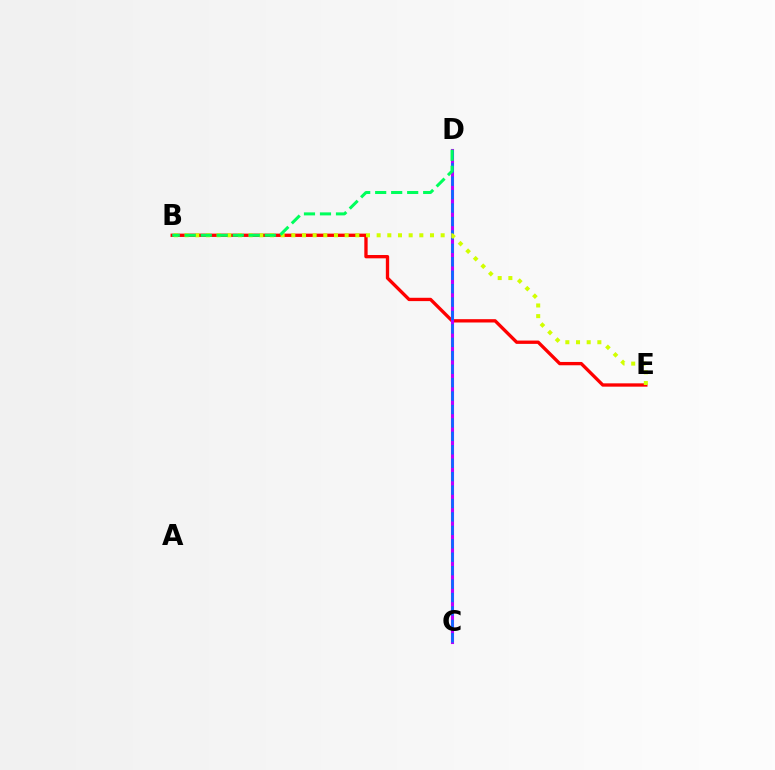{('B', 'E'): [{'color': '#ff0000', 'line_style': 'solid', 'thickness': 2.39}, {'color': '#d1ff00', 'line_style': 'dotted', 'thickness': 2.9}], ('C', 'D'): [{'color': '#b900ff', 'line_style': 'solid', 'thickness': 2.22}, {'color': '#0074ff', 'line_style': 'dashed', 'thickness': 1.82}], ('B', 'D'): [{'color': '#00ff5c', 'line_style': 'dashed', 'thickness': 2.17}]}